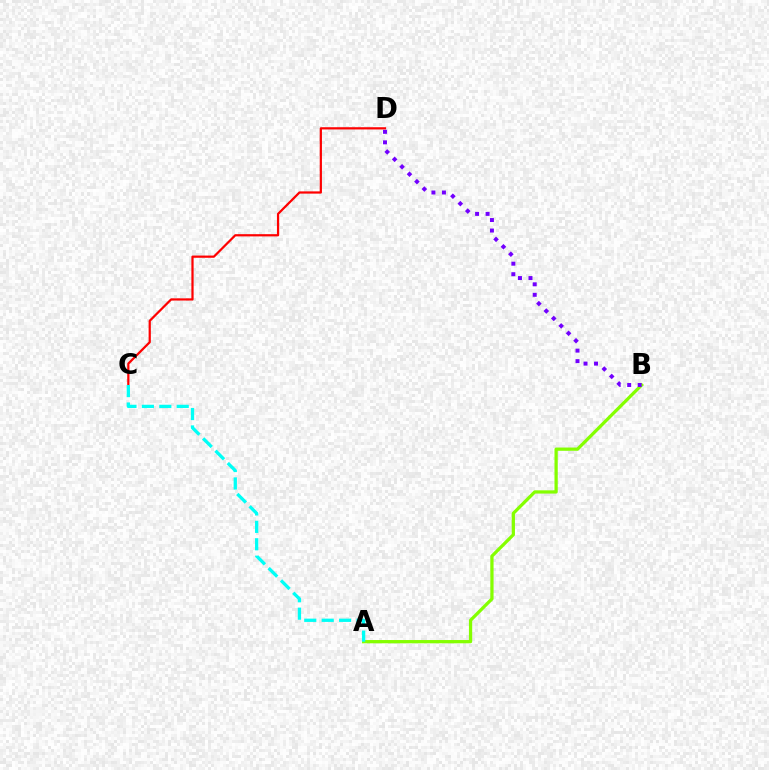{('C', 'D'): [{'color': '#ff0000', 'line_style': 'solid', 'thickness': 1.6}], ('A', 'B'): [{'color': '#84ff00', 'line_style': 'solid', 'thickness': 2.34}], ('A', 'C'): [{'color': '#00fff6', 'line_style': 'dashed', 'thickness': 2.37}], ('B', 'D'): [{'color': '#7200ff', 'line_style': 'dotted', 'thickness': 2.85}]}